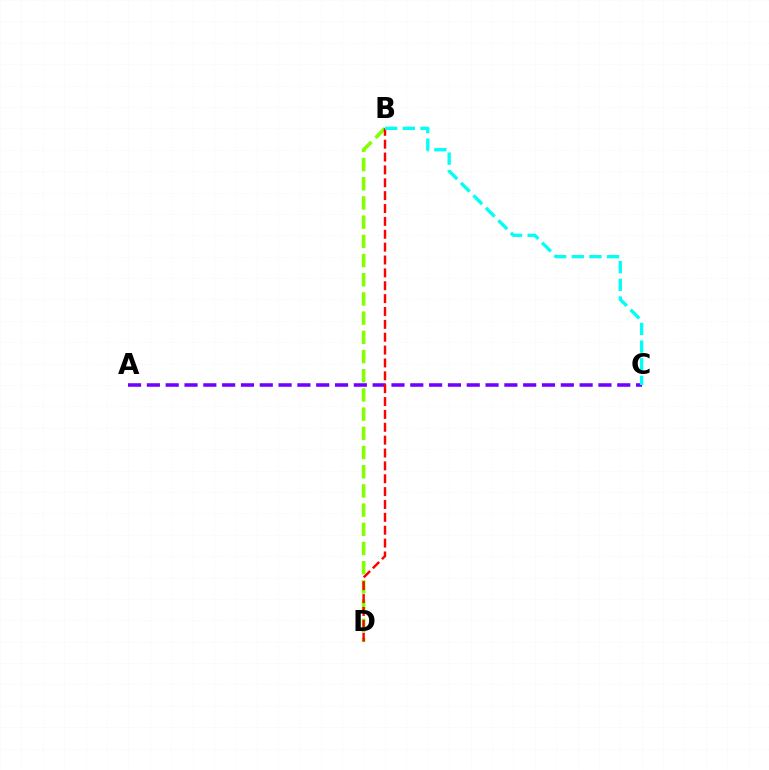{('B', 'D'): [{'color': '#84ff00', 'line_style': 'dashed', 'thickness': 2.61}, {'color': '#ff0000', 'line_style': 'dashed', 'thickness': 1.75}], ('A', 'C'): [{'color': '#7200ff', 'line_style': 'dashed', 'thickness': 2.56}], ('B', 'C'): [{'color': '#00fff6', 'line_style': 'dashed', 'thickness': 2.4}]}